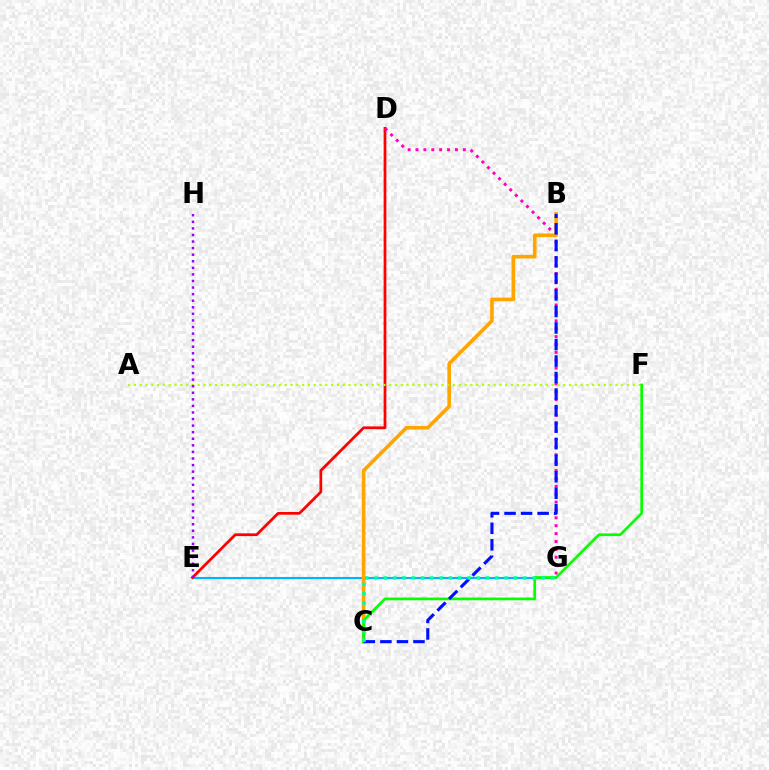{('E', 'G'): [{'color': '#00b5ff', 'line_style': 'solid', 'thickness': 1.5}], ('D', 'E'): [{'color': '#ff0000', 'line_style': 'solid', 'thickness': 1.97}], ('D', 'G'): [{'color': '#ff00bd', 'line_style': 'dotted', 'thickness': 2.14}], ('B', 'C'): [{'color': '#ffa500', 'line_style': 'solid', 'thickness': 2.61}, {'color': '#0010ff', 'line_style': 'dashed', 'thickness': 2.25}], ('A', 'F'): [{'color': '#b3ff00', 'line_style': 'dotted', 'thickness': 1.58}], ('C', 'F'): [{'color': '#08ff00', 'line_style': 'solid', 'thickness': 1.95}], ('E', 'H'): [{'color': '#9b00ff', 'line_style': 'dotted', 'thickness': 1.79}], ('C', 'G'): [{'color': '#00ff9d', 'line_style': 'dotted', 'thickness': 2.53}]}